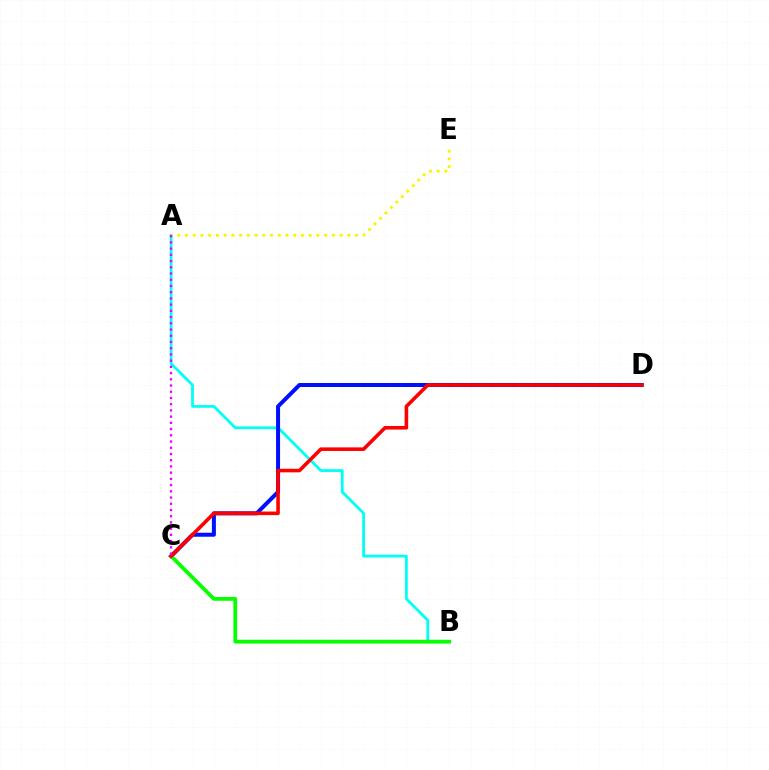{('A', 'B'): [{'color': '#00fff6', 'line_style': 'solid', 'thickness': 2.01}], ('C', 'D'): [{'color': '#0010ff', 'line_style': 'solid', 'thickness': 2.89}, {'color': '#ff0000', 'line_style': 'solid', 'thickness': 2.58}], ('B', 'C'): [{'color': '#08ff00', 'line_style': 'solid', 'thickness': 2.71}], ('A', 'E'): [{'color': '#fcf500', 'line_style': 'dotted', 'thickness': 2.1}], ('A', 'C'): [{'color': '#ee00ff', 'line_style': 'dotted', 'thickness': 1.69}]}